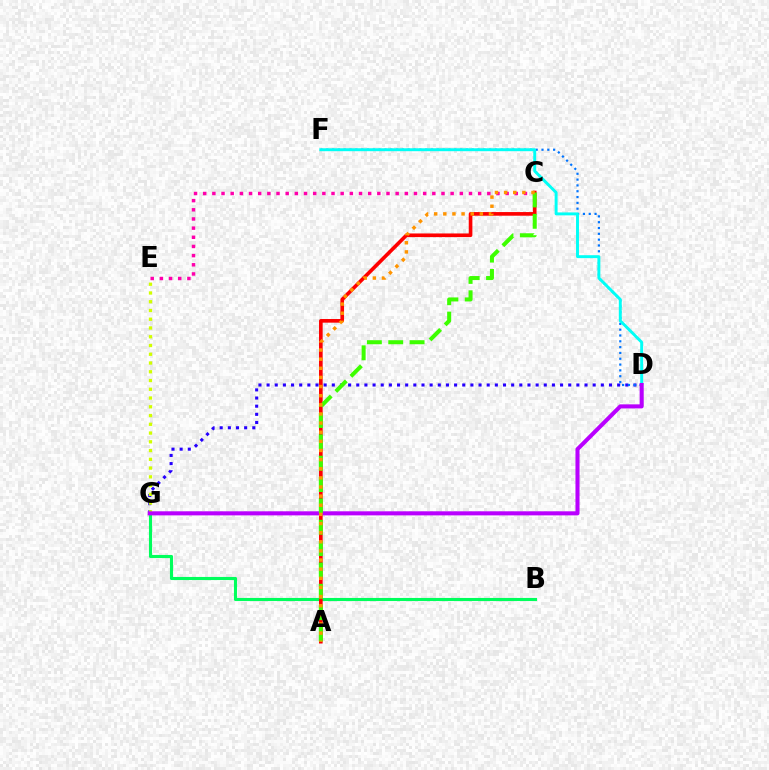{('C', 'E'): [{'color': '#ff00ac', 'line_style': 'dotted', 'thickness': 2.49}], ('D', 'G'): [{'color': '#2500ff', 'line_style': 'dotted', 'thickness': 2.21}, {'color': '#b900ff', 'line_style': 'solid', 'thickness': 2.93}], ('B', 'G'): [{'color': '#00ff5c', 'line_style': 'solid', 'thickness': 2.24}], ('E', 'G'): [{'color': '#d1ff00', 'line_style': 'dotted', 'thickness': 2.38}], ('A', 'C'): [{'color': '#ff0000', 'line_style': 'solid', 'thickness': 2.62}, {'color': '#3dff00', 'line_style': 'dashed', 'thickness': 2.9}, {'color': '#ff9400', 'line_style': 'dotted', 'thickness': 2.48}], ('D', 'F'): [{'color': '#0074ff', 'line_style': 'dotted', 'thickness': 1.58}, {'color': '#00fff6', 'line_style': 'solid', 'thickness': 2.11}]}